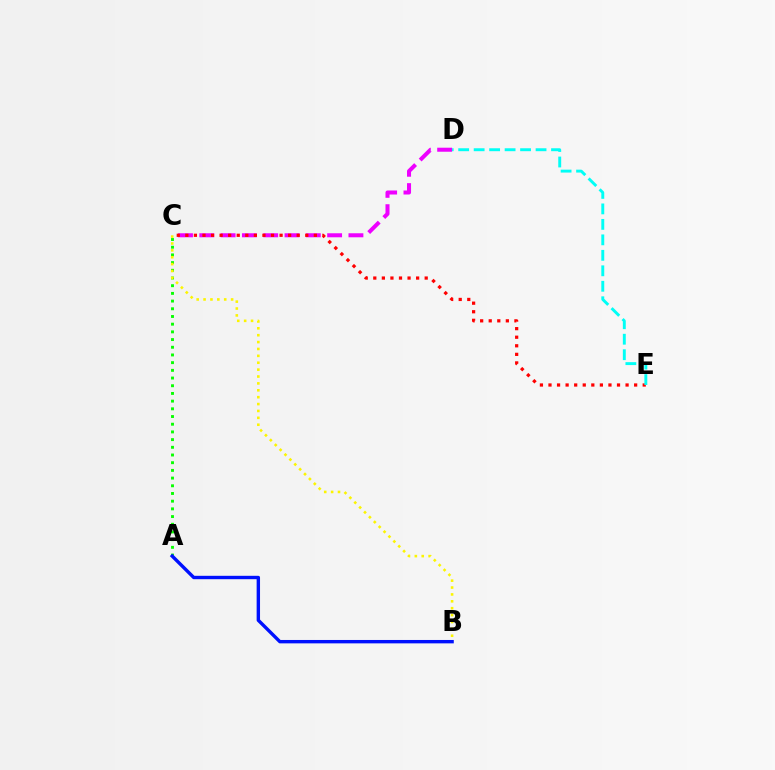{('A', 'C'): [{'color': '#08ff00', 'line_style': 'dotted', 'thickness': 2.09}], ('B', 'C'): [{'color': '#fcf500', 'line_style': 'dotted', 'thickness': 1.87}], ('A', 'B'): [{'color': '#0010ff', 'line_style': 'solid', 'thickness': 2.44}], ('C', 'D'): [{'color': '#ee00ff', 'line_style': 'dashed', 'thickness': 2.89}], ('C', 'E'): [{'color': '#ff0000', 'line_style': 'dotted', 'thickness': 2.33}], ('D', 'E'): [{'color': '#00fff6', 'line_style': 'dashed', 'thickness': 2.1}]}